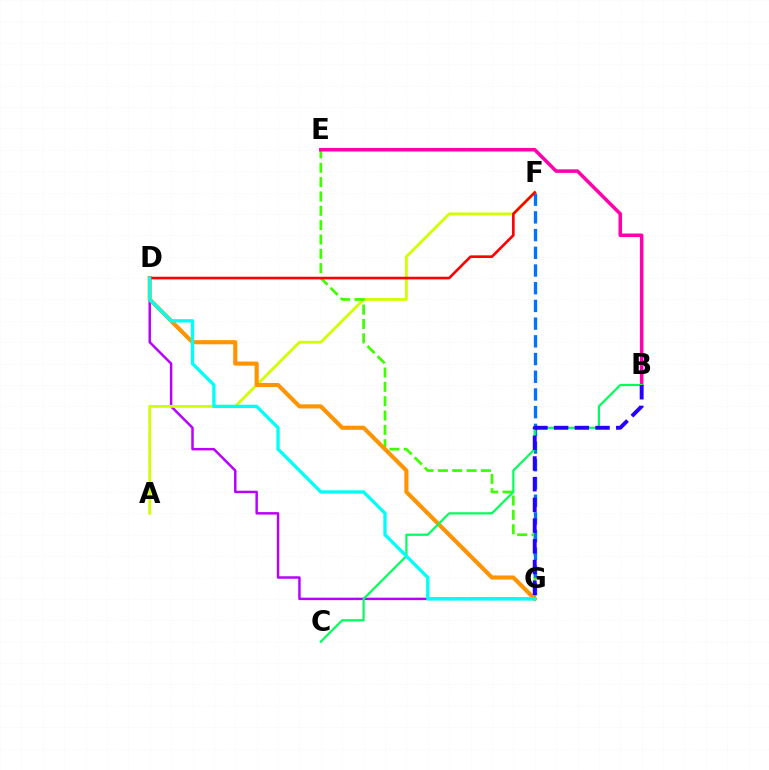{('D', 'G'): [{'color': '#b900ff', 'line_style': 'solid', 'thickness': 1.78}, {'color': '#ff9400', 'line_style': 'solid', 'thickness': 2.97}, {'color': '#00fff6', 'line_style': 'solid', 'thickness': 2.38}], ('A', 'F'): [{'color': '#d1ff00', 'line_style': 'solid', 'thickness': 2.03}], ('E', 'G'): [{'color': '#3dff00', 'line_style': 'dashed', 'thickness': 1.95}], ('F', 'G'): [{'color': '#0074ff', 'line_style': 'dashed', 'thickness': 2.41}], ('D', 'F'): [{'color': '#ff0000', 'line_style': 'solid', 'thickness': 1.89}], ('B', 'E'): [{'color': '#ff00ac', 'line_style': 'solid', 'thickness': 2.55}], ('B', 'C'): [{'color': '#00ff5c', 'line_style': 'solid', 'thickness': 1.58}], ('B', 'G'): [{'color': '#2500ff', 'line_style': 'dashed', 'thickness': 2.81}]}